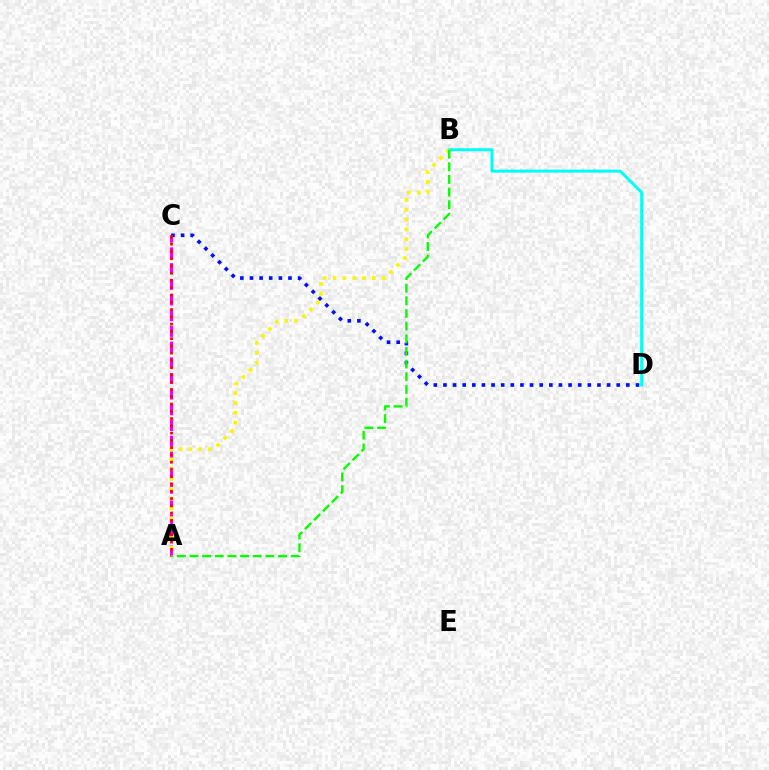{('C', 'D'): [{'color': '#0010ff', 'line_style': 'dotted', 'thickness': 2.62}], ('B', 'D'): [{'color': '#00fff6', 'line_style': 'solid', 'thickness': 2.16}], ('A', 'C'): [{'color': '#ee00ff', 'line_style': 'dashed', 'thickness': 2.13}, {'color': '#ff0000', 'line_style': 'dotted', 'thickness': 1.97}], ('A', 'B'): [{'color': '#fcf500', 'line_style': 'dotted', 'thickness': 2.67}, {'color': '#08ff00', 'line_style': 'dashed', 'thickness': 1.72}]}